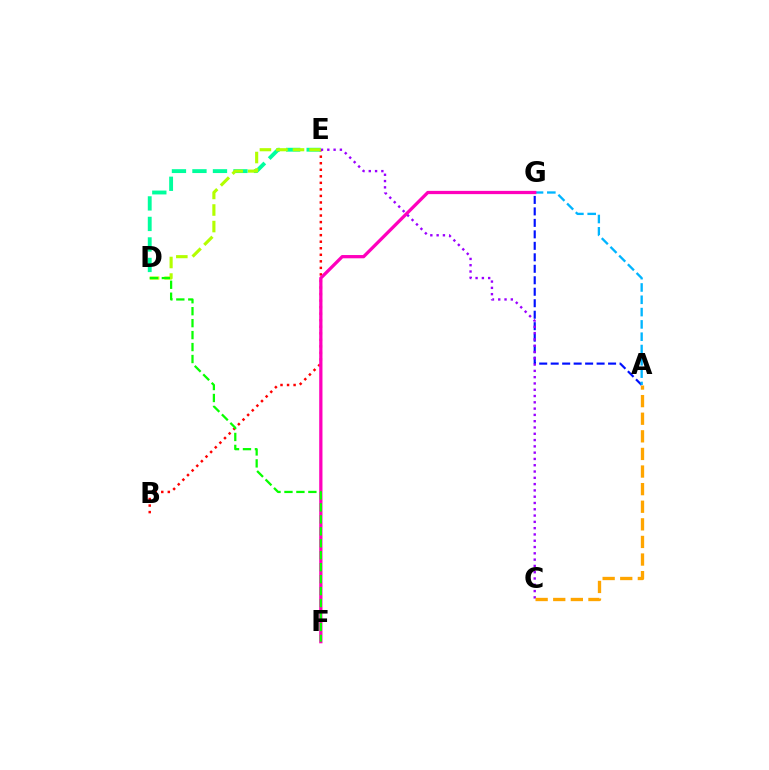{('A', 'G'): [{'color': '#0010ff', 'line_style': 'dashed', 'thickness': 1.56}, {'color': '#00b5ff', 'line_style': 'dashed', 'thickness': 1.67}], ('D', 'E'): [{'color': '#00ff9d', 'line_style': 'dashed', 'thickness': 2.79}, {'color': '#b3ff00', 'line_style': 'dashed', 'thickness': 2.25}], ('B', 'E'): [{'color': '#ff0000', 'line_style': 'dotted', 'thickness': 1.78}], ('C', 'E'): [{'color': '#9b00ff', 'line_style': 'dotted', 'thickness': 1.71}], ('A', 'C'): [{'color': '#ffa500', 'line_style': 'dashed', 'thickness': 2.39}], ('F', 'G'): [{'color': '#ff00bd', 'line_style': 'solid', 'thickness': 2.35}], ('D', 'F'): [{'color': '#08ff00', 'line_style': 'dashed', 'thickness': 1.62}]}